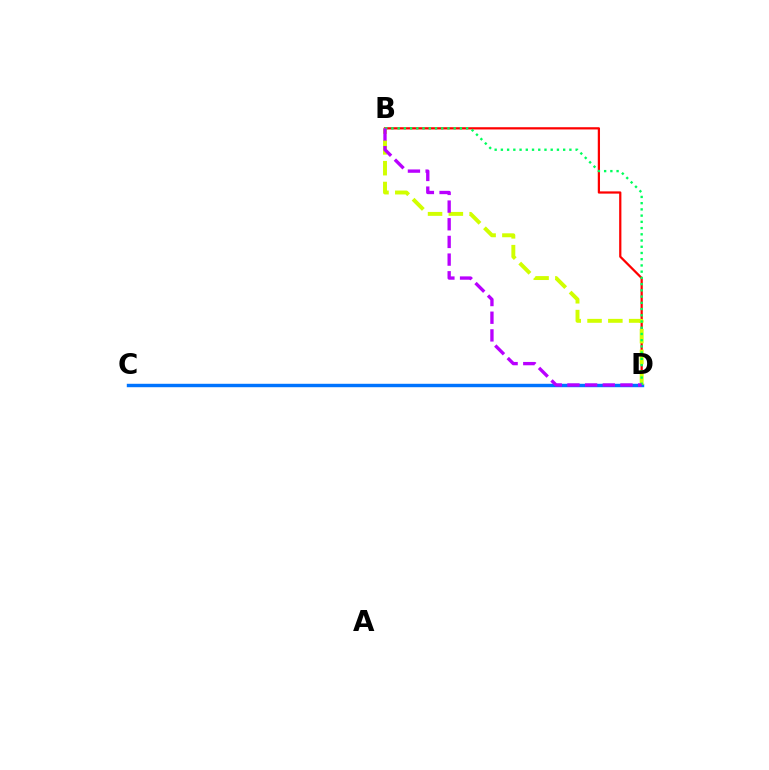{('B', 'D'): [{'color': '#ff0000', 'line_style': 'solid', 'thickness': 1.61}, {'color': '#d1ff00', 'line_style': 'dashed', 'thickness': 2.83}, {'color': '#00ff5c', 'line_style': 'dotted', 'thickness': 1.69}, {'color': '#b900ff', 'line_style': 'dashed', 'thickness': 2.4}], ('C', 'D'): [{'color': '#0074ff', 'line_style': 'solid', 'thickness': 2.46}]}